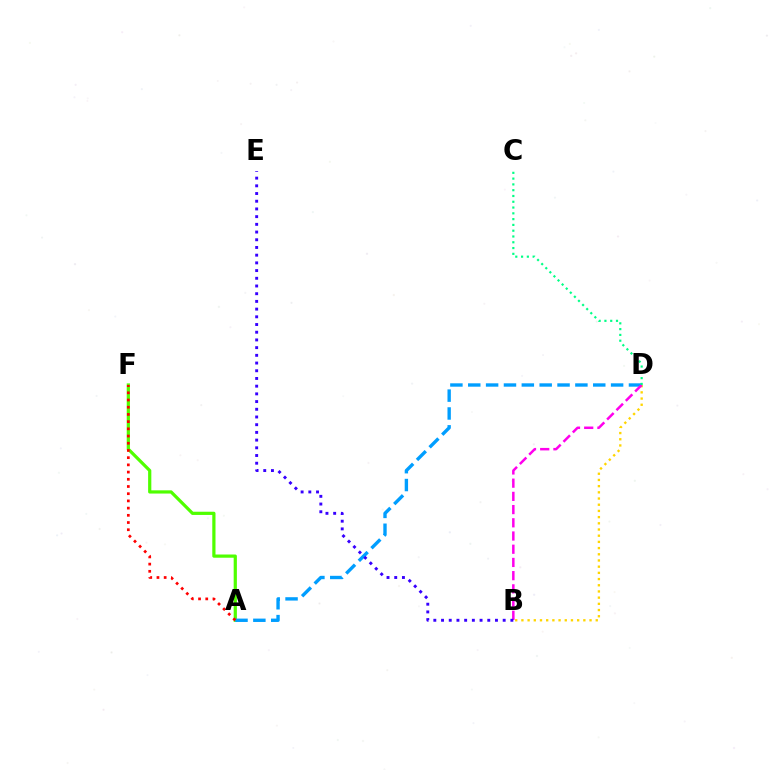{('B', 'D'): [{'color': '#ffd500', 'line_style': 'dotted', 'thickness': 1.68}, {'color': '#ff00ed', 'line_style': 'dashed', 'thickness': 1.79}], ('A', 'F'): [{'color': '#4fff00', 'line_style': 'solid', 'thickness': 2.32}, {'color': '#ff0000', 'line_style': 'dotted', 'thickness': 1.96}], ('A', 'D'): [{'color': '#009eff', 'line_style': 'dashed', 'thickness': 2.43}], ('C', 'D'): [{'color': '#00ff86', 'line_style': 'dotted', 'thickness': 1.57}], ('B', 'E'): [{'color': '#3700ff', 'line_style': 'dotted', 'thickness': 2.09}]}